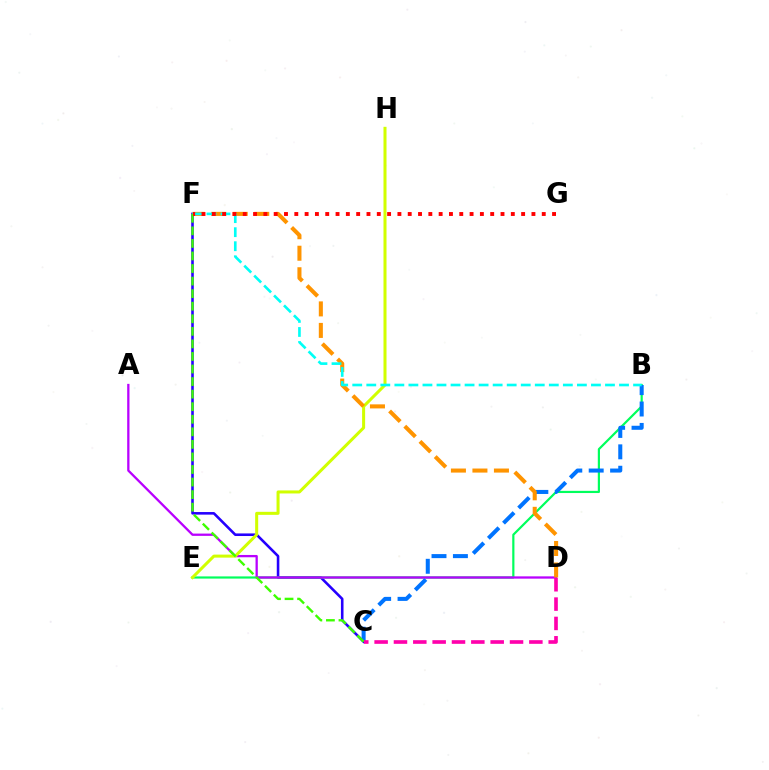{('C', 'F'): [{'color': '#2500ff', 'line_style': 'solid', 'thickness': 1.86}, {'color': '#3dff00', 'line_style': 'dashed', 'thickness': 1.71}], ('B', 'E'): [{'color': '#00ff5c', 'line_style': 'solid', 'thickness': 1.58}], ('B', 'C'): [{'color': '#0074ff', 'line_style': 'dashed', 'thickness': 2.91}], ('A', 'D'): [{'color': '#b900ff', 'line_style': 'solid', 'thickness': 1.65}], ('E', 'H'): [{'color': '#d1ff00', 'line_style': 'solid', 'thickness': 2.18}], ('D', 'F'): [{'color': '#ff9400', 'line_style': 'dashed', 'thickness': 2.92}], ('B', 'F'): [{'color': '#00fff6', 'line_style': 'dashed', 'thickness': 1.91}], ('C', 'D'): [{'color': '#ff00ac', 'line_style': 'dashed', 'thickness': 2.63}], ('F', 'G'): [{'color': '#ff0000', 'line_style': 'dotted', 'thickness': 2.8}]}